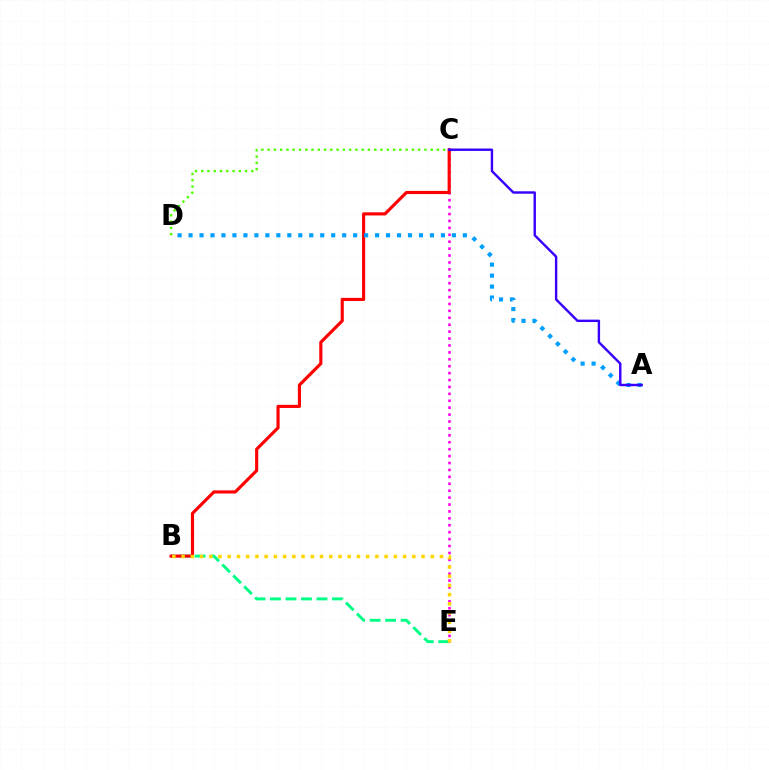{('C', 'E'): [{'color': '#ff00ed', 'line_style': 'dotted', 'thickness': 1.88}], ('B', 'E'): [{'color': '#00ff86', 'line_style': 'dashed', 'thickness': 2.11}, {'color': '#ffd500', 'line_style': 'dotted', 'thickness': 2.51}], ('B', 'C'): [{'color': '#ff0000', 'line_style': 'solid', 'thickness': 2.26}], ('A', 'D'): [{'color': '#009eff', 'line_style': 'dotted', 'thickness': 2.98}], ('C', 'D'): [{'color': '#4fff00', 'line_style': 'dotted', 'thickness': 1.7}], ('A', 'C'): [{'color': '#3700ff', 'line_style': 'solid', 'thickness': 1.74}]}